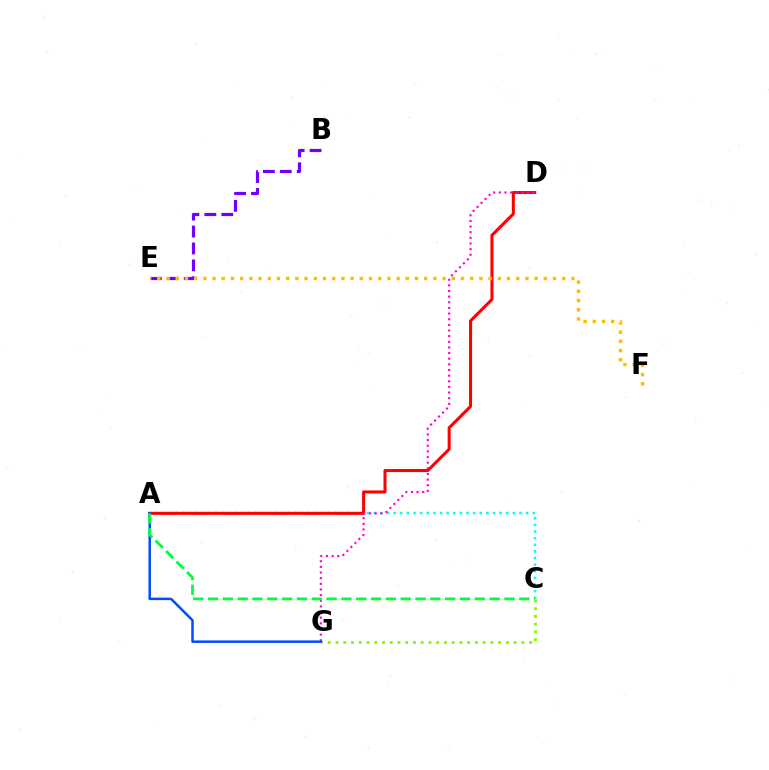{('C', 'G'): [{'color': '#84ff00', 'line_style': 'dotted', 'thickness': 2.1}], ('A', 'C'): [{'color': '#00fff6', 'line_style': 'dotted', 'thickness': 1.8}, {'color': '#00ff39', 'line_style': 'dashed', 'thickness': 2.01}], ('A', 'D'): [{'color': '#ff0000', 'line_style': 'solid', 'thickness': 2.19}], ('B', 'E'): [{'color': '#7200ff', 'line_style': 'dashed', 'thickness': 2.3}], ('D', 'G'): [{'color': '#ff00cf', 'line_style': 'dotted', 'thickness': 1.53}], ('A', 'G'): [{'color': '#004bff', 'line_style': 'solid', 'thickness': 1.78}], ('E', 'F'): [{'color': '#ffbd00', 'line_style': 'dotted', 'thickness': 2.5}]}